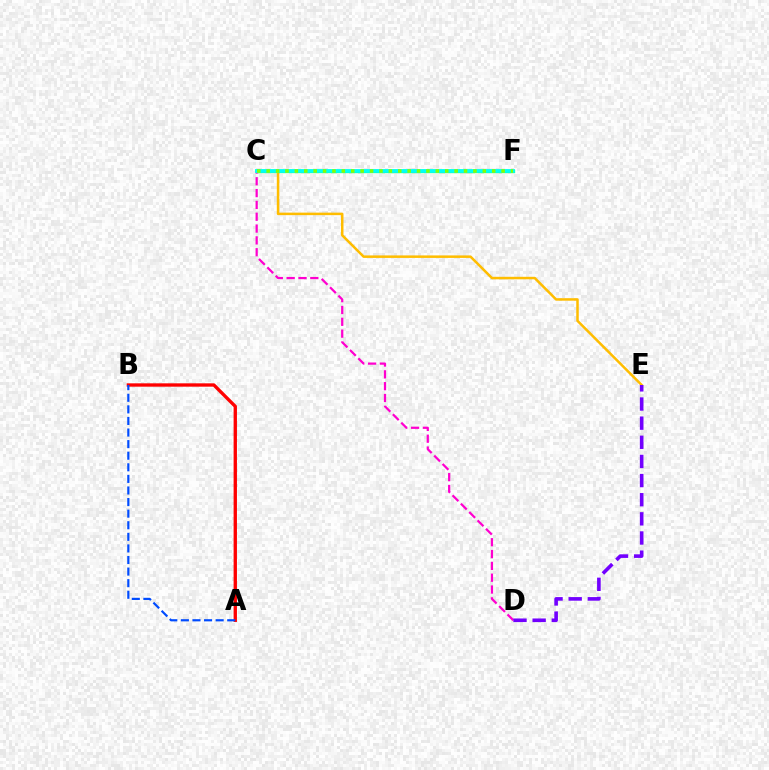{('A', 'B'): [{'color': '#ff0000', 'line_style': 'solid', 'thickness': 2.41}, {'color': '#004bff', 'line_style': 'dashed', 'thickness': 1.57}], ('C', 'F'): [{'color': '#00ff39', 'line_style': 'solid', 'thickness': 2.36}, {'color': '#00fff6', 'line_style': 'solid', 'thickness': 2.76}, {'color': '#84ff00', 'line_style': 'dotted', 'thickness': 2.55}], ('C', 'E'): [{'color': '#ffbd00', 'line_style': 'solid', 'thickness': 1.81}], ('C', 'D'): [{'color': '#ff00cf', 'line_style': 'dashed', 'thickness': 1.61}], ('D', 'E'): [{'color': '#7200ff', 'line_style': 'dashed', 'thickness': 2.6}]}